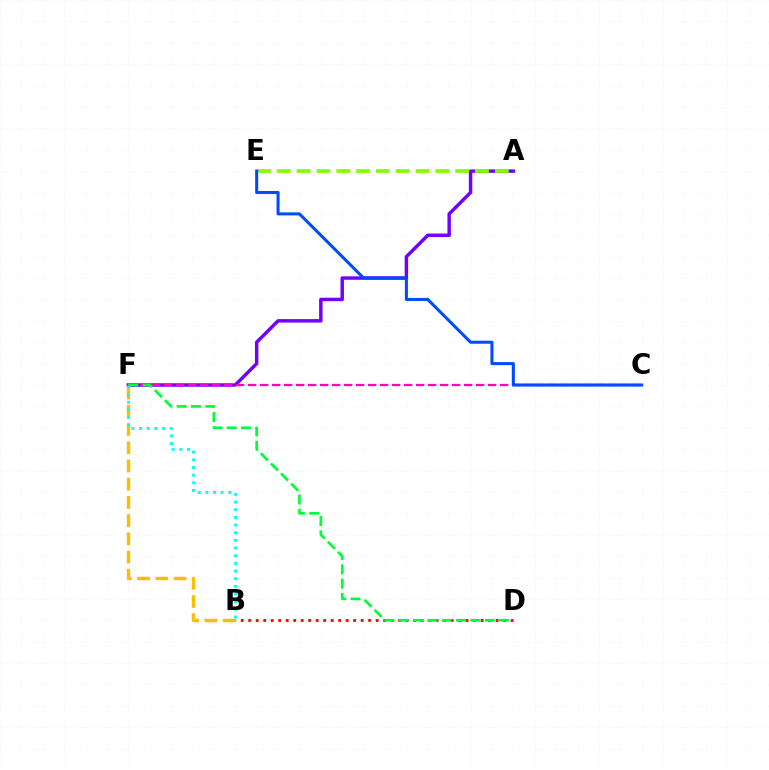{('A', 'F'): [{'color': '#7200ff', 'line_style': 'solid', 'thickness': 2.49}], ('A', 'E'): [{'color': '#84ff00', 'line_style': 'dashed', 'thickness': 2.69}], ('B', 'D'): [{'color': '#ff0000', 'line_style': 'dotted', 'thickness': 2.04}], ('C', 'F'): [{'color': '#ff00cf', 'line_style': 'dashed', 'thickness': 1.63}], ('B', 'F'): [{'color': '#ffbd00', 'line_style': 'dashed', 'thickness': 2.48}, {'color': '#00fff6', 'line_style': 'dotted', 'thickness': 2.08}], ('C', 'E'): [{'color': '#004bff', 'line_style': 'solid', 'thickness': 2.19}], ('D', 'F'): [{'color': '#00ff39', 'line_style': 'dashed', 'thickness': 1.94}]}